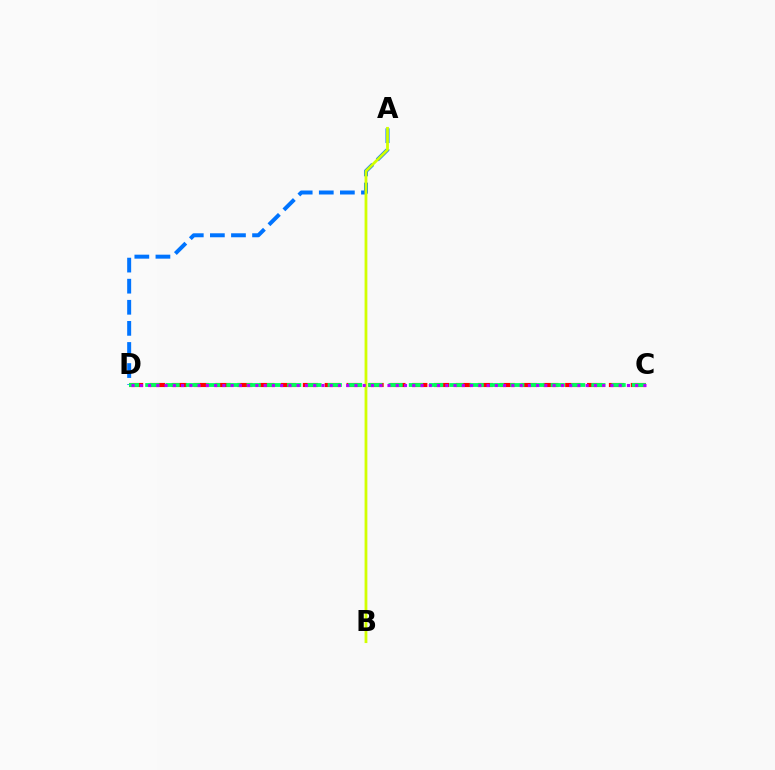{('A', 'D'): [{'color': '#0074ff', 'line_style': 'dashed', 'thickness': 2.87}], ('C', 'D'): [{'color': '#ff0000', 'line_style': 'dashed', 'thickness': 2.97}, {'color': '#00ff5c', 'line_style': 'dashed', 'thickness': 2.75}, {'color': '#b900ff', 'line_style': 'dotted', 'thickness': 2.24}], ('A', 'B'): [{'color': '#d1ff00', 'line_style': 'solid', 'thickness': 2.01}]}